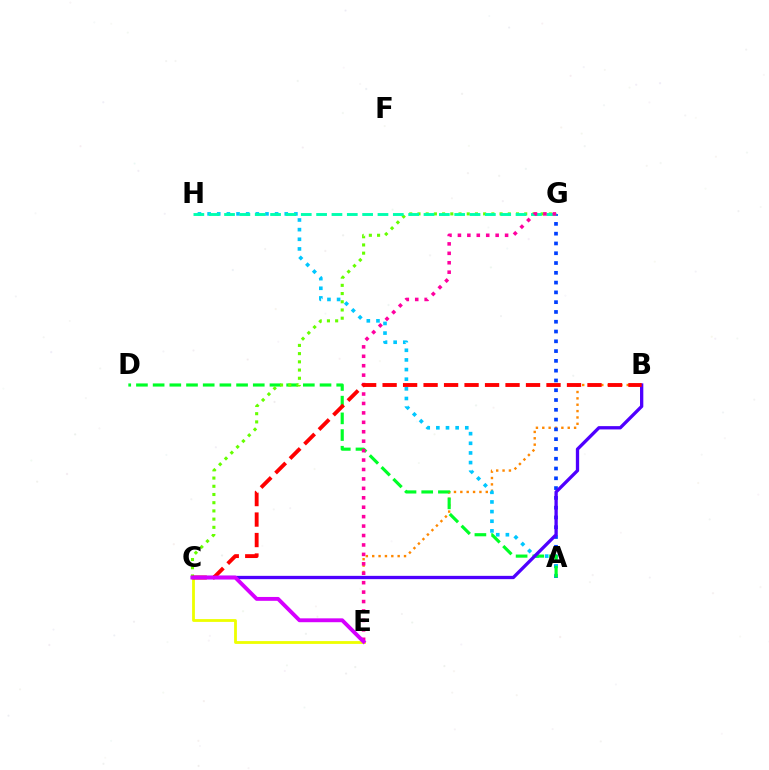{('B', 'C'): [{'color': '#ff8800', 'line_style': 'dotted', 'thickness': 1.73}, {'color': '#4f00ff', 'line_style': 'solid', 'thickness': 2.38}, {'color': '#ff0000', 'line_style': 'dashed', 'thickness': 2.78}], ('A', 'G'): [{'color': '#003fff', 'line_style': 'dotted', 'thickness': 2.66}], ('C', 'E'): [{'color': '#eeff00', 'line_style': 'solid', 'thickness': 2.02}, {'color': '#d600ff', 'line_style': 'solid', 'thickness': 2.79}], ('A', 'H'): [{'color': '#00c7ff', 'line_style': 'dotted', 'thickness': 2.62}], ('A', 'D'): [{'color': '#00ff27', 'line_style': 'dashed', 'thickness': 2.27}], ('C', 'G'): [{'color': '#66ff00', 'line_style': 'dotted', 'thickness': 2.23}], ('G', 'H'): [{'color': '#00ffaf', 'line_style': 'dashed', 'thickness': 2.08}], ('E', 'G'): [{'color': '#ff00a0', 'line_style': 'dotted', 'thickness': 2.56}]}